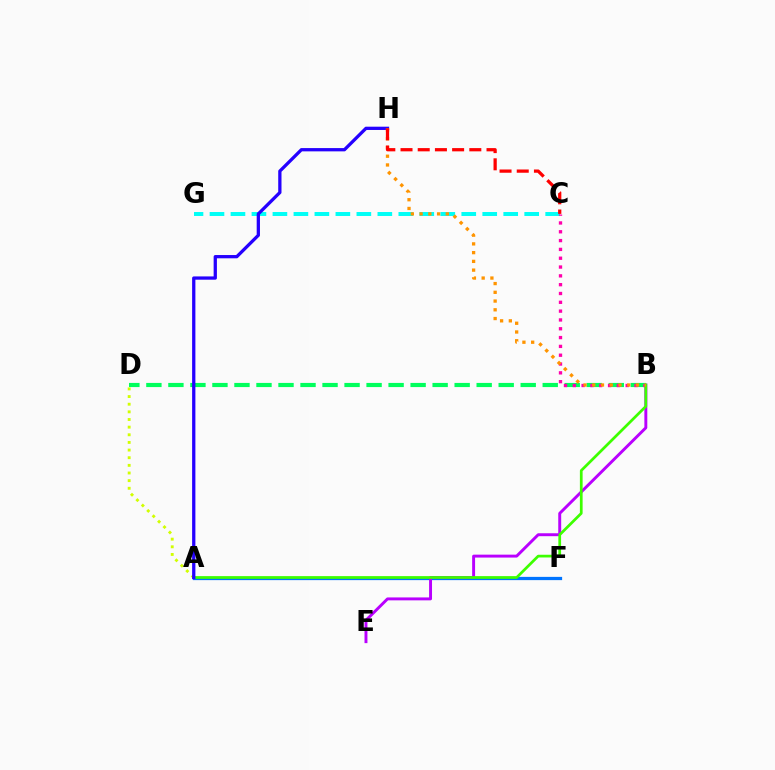{('A', 'F'): [{'color': '#0074ff', 'line_style': 'solid', 'thickness': 2.34}], ('B', 'E'): [{'color': '#b900ff', 'line_style': 'solid', 'thickness': 2.11}], ('B', 'D'): [{'color': '#00ff5c', 'line_style': 'dashed', 'thickness': 2.99}], ('A', 'D'): [{'color': '#d1ff00', 'line_style': 'dotted', 'thickness': 2.08}], ('C', 'G'): [{'color': '#00fff6', 'line_style': 'dashed', 'thickness': 2.85}], ('B', 'C'): [{'color': '#ff00ac', 'line_style': 'dotted', 'thickness': 2.4}], ('A', 'B'): [{'color': '#3dff00', 'line_style': 'solid', 'thickness': 1.96}], ('A', 'H'): [{'color': '#2500ff', 'line_style': 'solid', 'thickness': 2.36}], ('B', 'H'): [{'color': '#ff9400', 'line_style': 'dotted', 'thickness': 2.38}], ('C', 'H'): [{'color': '#ff0000', 'line_style': 'dashed', 'thickness': 2.34}]}